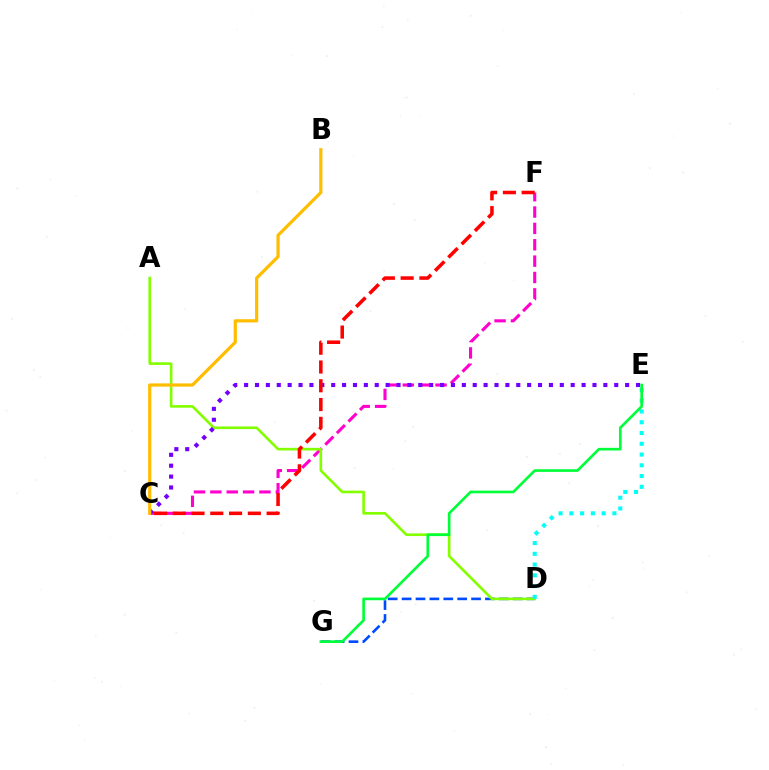{('C', 'F'): [{'color': '#ff00cf', 'line_style': 'dashed', 'thickness': 2.22}, {'color': '#ff0000', 'line_style': 'dashed', 'thickness': 2.55}], ('D', 'G'): [{'color': '#004bff', 'line_style': 'dashed', 'thickness': 1.89}], ('A', 'D'): [{'color': '#84ff00', 'line_style': 'solid', 'thickness': 1.91}], ('D', 'E'): [{'color': '#00fff6', 'line_style': 'dotted', 'thickness': 2.92}], ('C', 'E'): [{'color': '#7200ff', 'line_style': 'dotted', 'thickness': 2.96}], ('E', 'G'): [{'color': '#00ff39', 'line_style': 'solid', 'thickness': 1.92}], ('B', 'C'): [{'color': '#ffbd00', 'line_style': 'solid', 'thickness': 2.31}]}